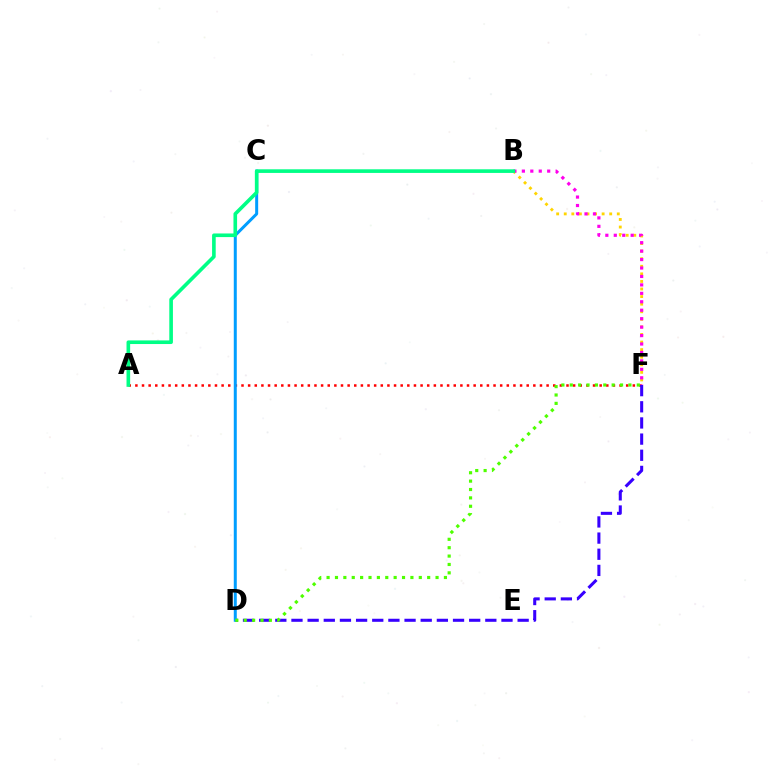{('B', 'F'): [{'color': '#ffd500', 'line_style': 'dotted', 'thickness': 2.06}, {'color': '#ff00ed', 'line_style': 'dotted', 'thickness': 2.29}], ('A', 'F'): [{'color': '#ff0000', 'line_style': 'dotted', 'thickness': 1.8}], ('D', 'F'): [{'color': '#3700ff', 'line_style': 'dashed', 'thickness': 2.19}, {'color': '#4fff00', 'line_style': 'dotted', 'thickness': 2.28}], ('C', 'D'): [{'color': '#009eff', 'line_style': 'solid', 'thickness': 2.16}], ('A', 'B'): [{'color': '#00ff86', 'line_style': 'solid', 'thickness': 2.61}]}